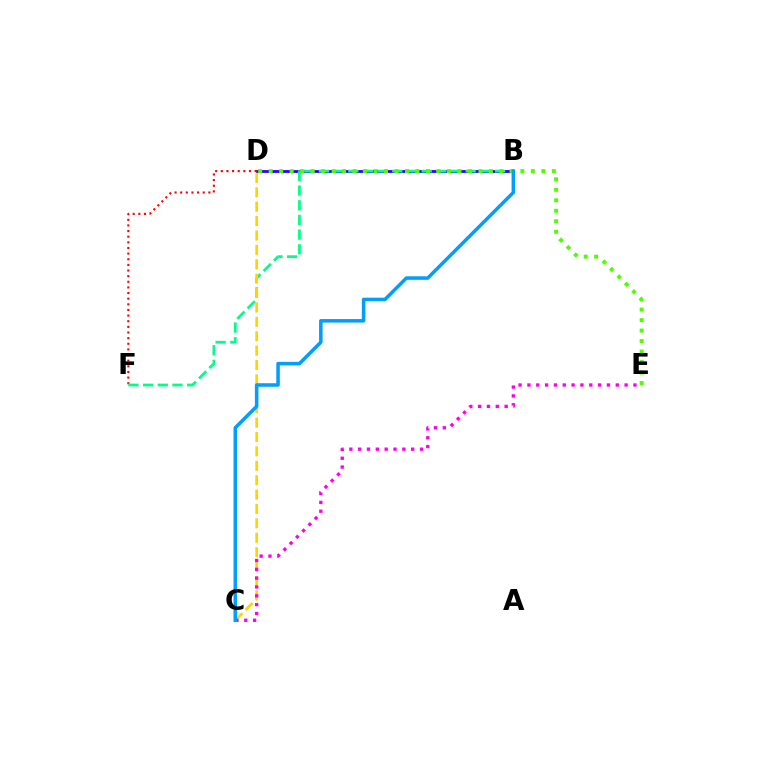{('B', 'D'): [{'color': '#3700ff', 'line_style': 'solid', 'thickness': 2.03}], ('D', 'F'): [{'color': '#ff0000', 'line_style': 'dotted', 'thickness': 1.53}], ('B', 'F'): [{'color': '#00ff86', 'line_style': 'dashed', 'thickness': 1.99}], ('D', 'E'): [{'color': '#4fff00', 'line_style': 'dotted', 'thickness': 2.85}], ('C', 'D'): [{'color': '#ffd500', 'line_style': 'dashed', 'thickness': 1.96}], ('C', 'E'): [{'color': '#ff00ed', 'line_style': 'dotted', 'thickness': 2.4}], ('B', 'C'): [{'color': '#009eff', 'line_style': 'solid', 'thickness': 2.54}]}